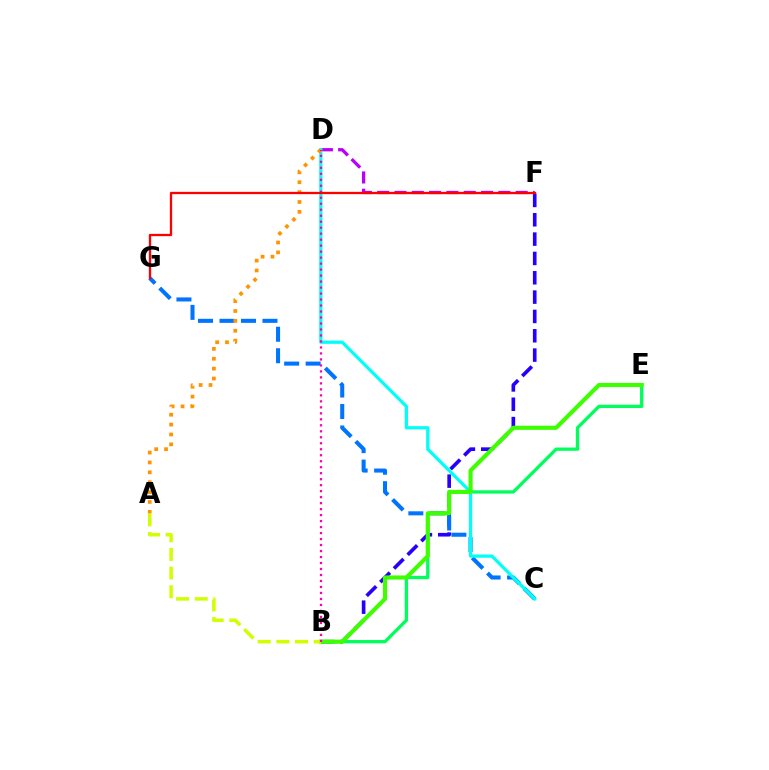{('B', 'F'): [{'color': '#2500ff', 'line_style': 'dashed', 'thickness': 2.63}], ('C', 'G'): [{'color': '#0074ff', 'line_style': 'dashed', 'thickness': 2.92}], ('D', 'F'): [{'color': '#b900ff', 'line_style': 'dashed', 'thickness': 2.35}], ('C', 'D'): [{'color': '#00fff6', 'line_style': 'solid', 'thickness': 2.32}], ('B', 'E'): [{'color': '#00ff5c', 'line_style': 'solid', 'thickness': 2.37}, {'color': '#3dff00', 'line_style': 'solid', 'thickness': 2.97}], ('A', 'B'): [{'color': '#d1ff00', 'line_style': 'dashed', 'thickness': 2.53}], ('A', 'D'): [{'color': '#ff9400', 'line_style': 'dotted', 'thickness': 2.68}], ('B', 'D'): [{'color': '#ff00ac', 'line_style': 'dotted', 'thickness': 1.63}], ('F', 'G'): [{'color': '#ff0000', 'line_style': 'solid', 'thickness': 1.65}]}